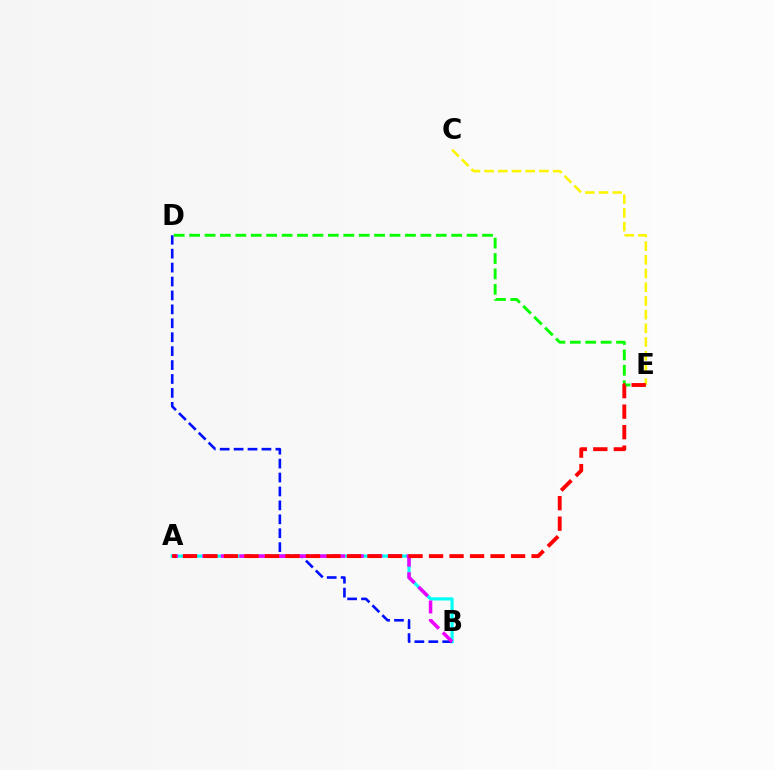{('C', 'E'): [{'color': '#fcf500', 'line_style': 'dashed', 'thickness': 1.86}], ('D', 'E'): [{'color': '#08ff00', 'line_style': 'dashed', 'thickness': 2.09}], ('A', 'B'): [{'color': '#00fff6', 'line_style': 'solid', 'thickness': 2.28}, {'color': '#ee00ff', 'line_style': 'dashed', 'thickness': 2.52}], ('B', 'D'): [{'color': '#0010ff', 'line_style': 'dashed', 'thickness': 1.89}], ('A', 'E'): [{'color': '#ff0000', 'line_style': 'dashed', 'thickness': 2.79}]}